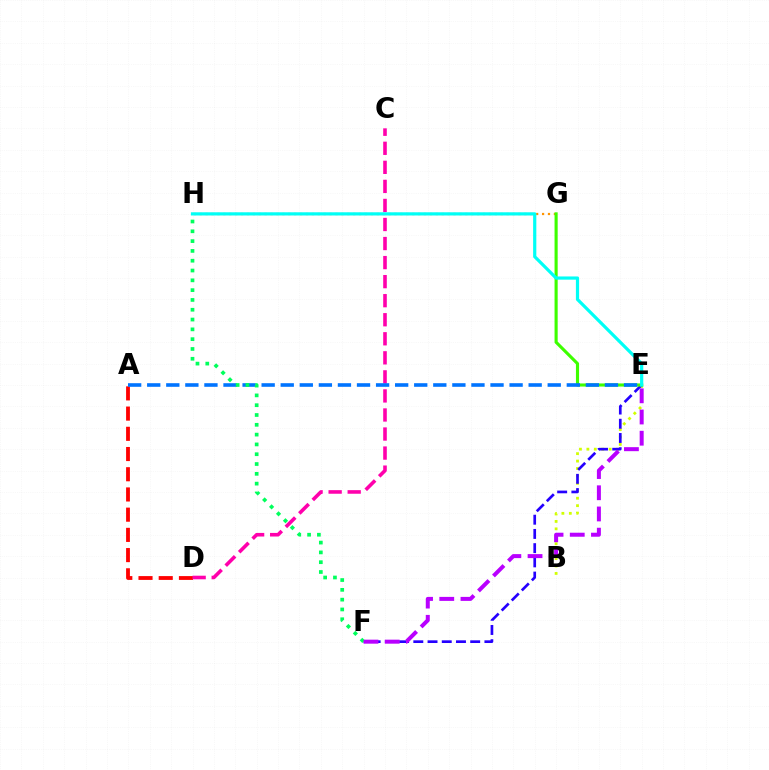{('G', 'H'): [{'color': '#ff9400', 'line_style': 'dotted', 'thickness': 1.6}], ('B', 'E'): [{'color': '#d1ff00', 'line_style': 'dotted', 'thickness': 2.02}], ('A', 'D'): [{'color': '#ff0000', 'line_style': 'dashed', 'thickness': 2.75}], ('E', 'F'): [{'color': '#2500ff', 'line_style': 'dashed', 'thickness': 1.93}, {'color': '#b900ff', 'line_style': 'dashed', 'thickness': 2.88}], ('E', 'G'): [{'color': '#3dff00', 'line_style': 'solid', 'thickness': 2.24}], ('C', 'D'): [{'color': '#ff00ac', 'line_style': 'dashed', 'thickness': 2.59}], ('A', 'E'): [{'color': '#0074ff', 'line_style': 'dashed', 'thickness': 2.59}], ('F', 'H'): [{'color': '#00ff5c', 'line_style': 'dotted', 'thickness': 2.66}], ('E', 'H'): [{'color': '#00fff6', 'line_style': 'solid', 'thickness': 2.31}]}